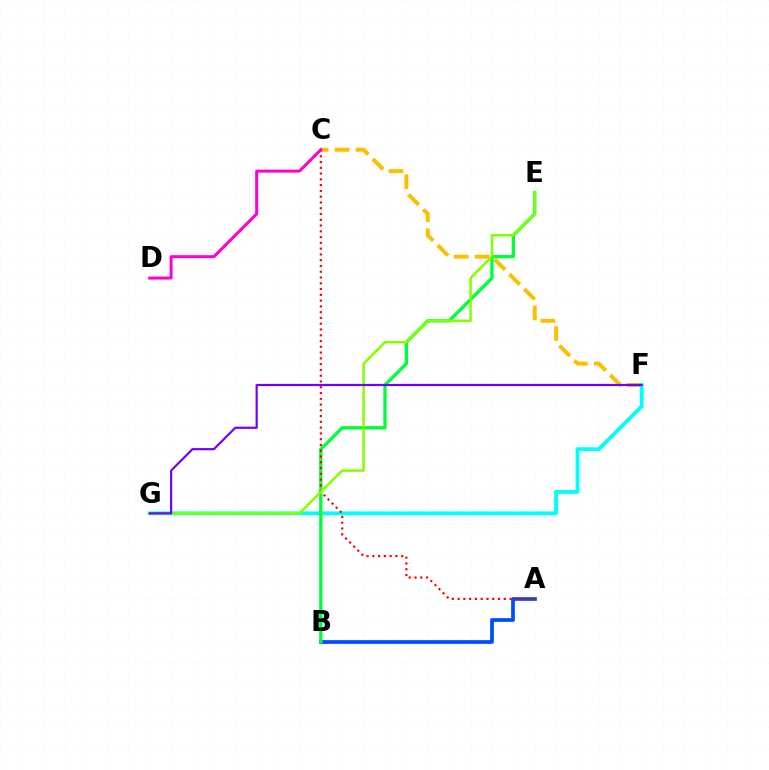{('C', 'F'): [{'color': '#ffbd00', 'line_style': 'dashed', 'thickness': 2.85}], ('F', 'G'): [{'color': '#00fff6', 'line_style': 'solid', 'thickness': 2.76}, {'color': '#7200ff', 'line_style': 'solid', 'thickness': 1.57}], ('A', 'B'): [{'color': '#004bff', 'line_style': 'solid', 'thickness': 2.67}], ('B', 'E'): [{'color': '#00ff39', 'line_style': 'solid', 'thickness': 2.39}], ('A', 'C'): [{'color': '#ff0000', 'line_style': 'dotted', 'thickness': 1.57}], ('C', 'D'): [{'color': '#ff00cf', 'line_style': 'solid', 'thickness': 2.16}], ('E', 'G'): [{'color': '#84ff00', 'line_style': 'solid', 'thickness': 1.8}]}